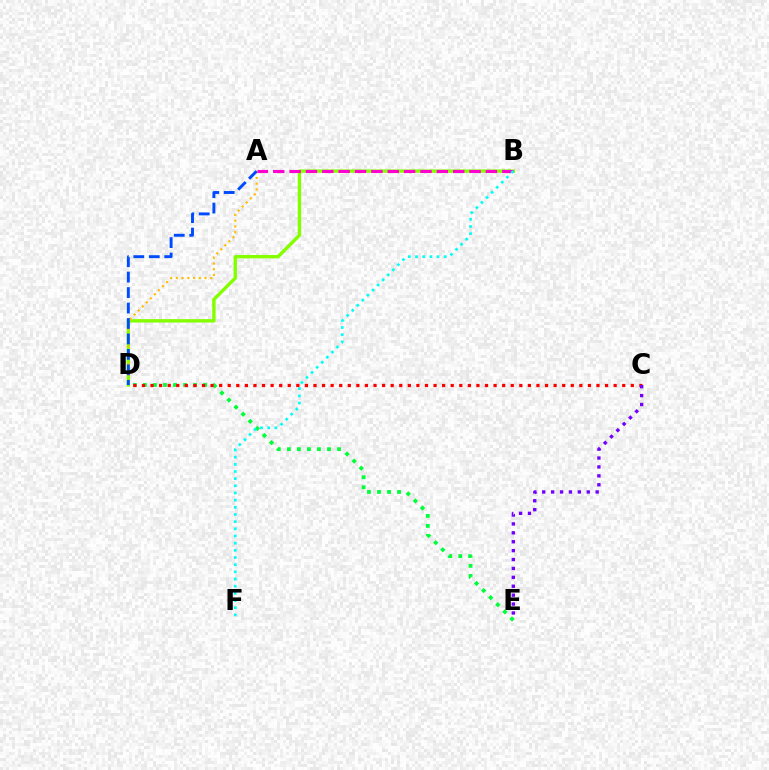{('D', 'E'): [{'color': '#00ff39', 'line_style': 'dotted', 'thickness': 2.73}], ('C', 'D'): [{'color': '#ff0000', 'line_style': 'dotted', 'thickness': 2.33}], ('B', 'D'): [{'color': '#84ff00', 'line_style': 'solid', 'thickness': 2.44}], ('C', 'E'): [{'color': '#7200ff', 'line_style': 'dotted', 'thickness': 2.42}], ('A', 'D'): [{'color': '#ffbd00', 'line_style': 'dotted', 'thickness': 1.56}, {'color': '#004bff', 'line_style': 'dashed', 'thickness': 2.1}], ('A', 'B'): [{'color': '#ff00cf', 'line_style': 'dashed', 'thickness': 2.22}], ('B', 'F'): [{'color': '#00fff6', 'line_style': 'dotted', 'thickness': 1.95}]}